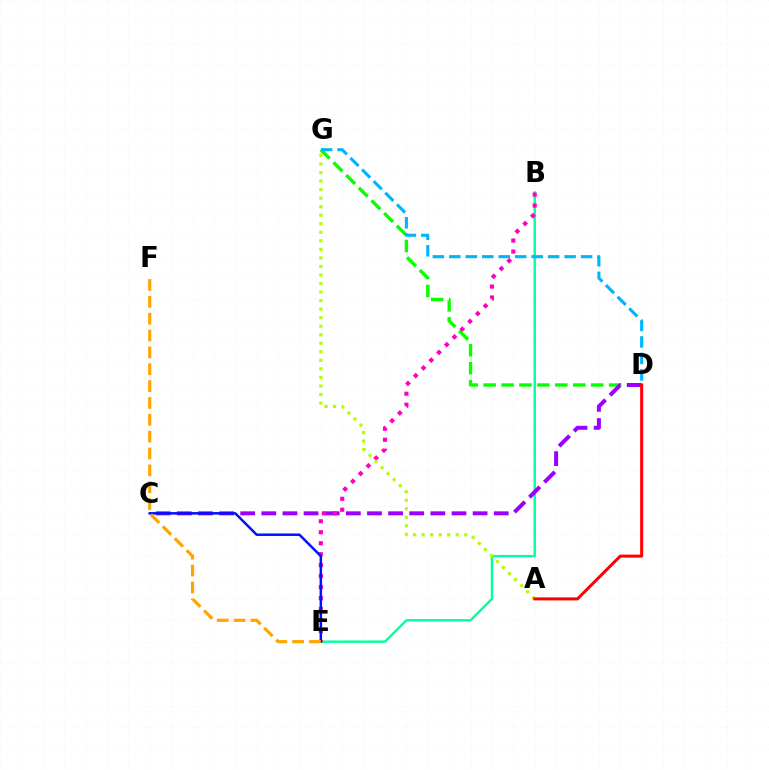{('D', 'G'): [{'color': '#08ff00', 'line_style': 'dashed', 'thickness': 2.44}, {'color': '#00b5ff', 'line_style': 'dashed', 'thickness': 2.24}], ('B', 'E'): [{'color': '#00ff9d', 'line_style': 'solid', 'thickness': 1.72}, {'color': '#ff00bd', 'line_style': 'dotted', 'thickness': 2.98}], ('C', 'D'): [{'color': '#9b00ff', 'line_style': 'dashed', 'thickness': 2.87}], ('A', 'G'): [{'color': '#b3ff00', 'line_style': 'dotted', 'thickness': 2.32}], ('C', 'E'): [{'color': '#0010ff', 'line_style': 'solid', 'thickness': 1.8}], ('A', 'D'): [{'color': '#ff0000', 'line_style': 'solid', 'thickness': 2.17}], ('E', 'F'): [{'color': '#ffa500', 'line_style': 'dashed', 'thickness': 2.29}]}